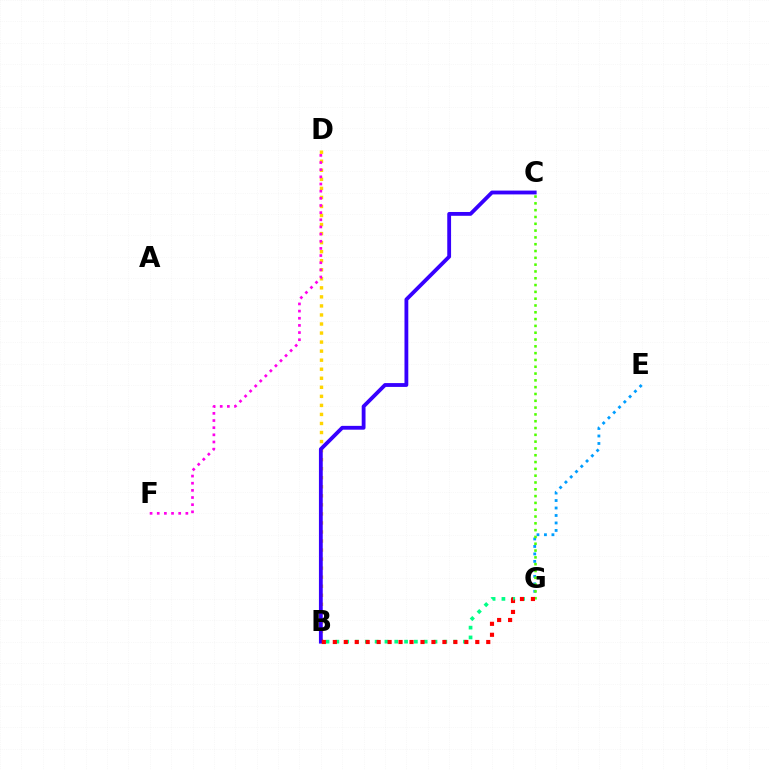{('E', 'G'): [{'color': '#009eff', 'line_style': 'dotted', 'thickness': 2.03}], ('B', 'D'): [{'color': '#ffd500', 'line_style': 'dotted', 'thickness': 2.46}], ('C', 'G'): [{'color': '#4fff00', 'line_style': 'dotted', 'thickness': 1.85}], ('B', 'G'): [{'color': '#00ff86', 'line_style': 'dotted', 'thickness': 2.67}, {'color': '#ff0000', 'line_style': 'dotted', 'thickness': 2.98}], ('D', 'F'): [{'color': '#ff00ed', 'line_style': 'dotted', 'thickness': 1.94}], ('B', 'C'): [{'color': '#3700ff', 'line_style': 'solid', 'thickness': 2.75}]}